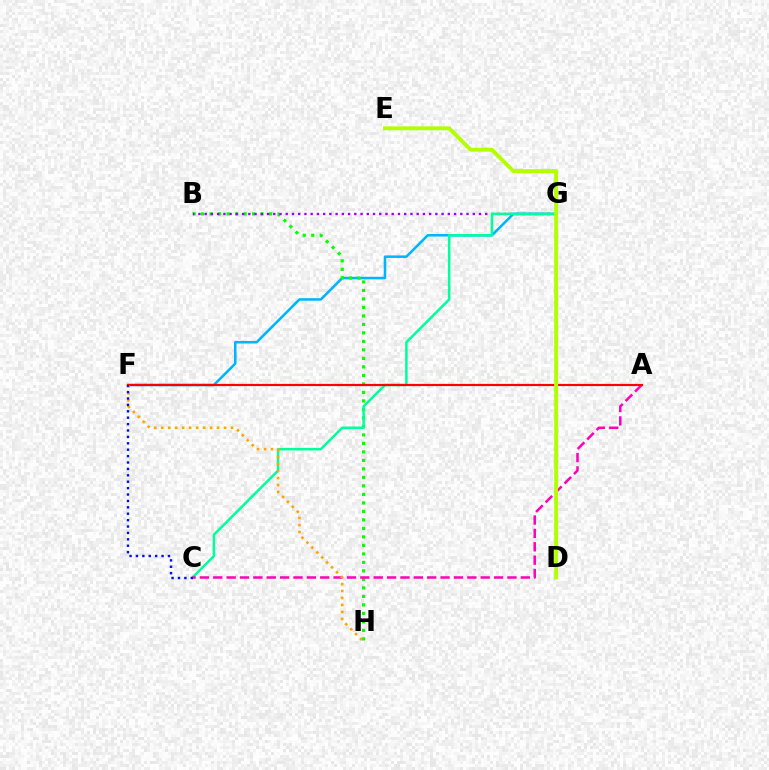{('F', 'G'): [{'color': '#00b5ff', 'line_style': 'solid', 'thickness': 1.83}], ('B', 'H'): [{'color': '#08ff00', 'line_style': 'dotted', 'thickness': 2.31}], ('B', 'G'): [{'color': '#9b00ff', 'line_style': 'dotted', 'thickness': 1.69}], ('C', 'G'): [{'color': '#00ff9d', 'line_style': 'solid', 'thickness': 1.82}], ('A', 'C'): [{'color': '#ff00bd', 'line_style': 'dashed', 'thickness': 1.82}], ('A', 'F'): [{'color': '#ff0000', 'line_style': 'solid', 'thickness': 1.58}], ('F', 'H'): [{'color': '#ffa500', 'line_style': 'dotted', 'thickness': 1.9}], ('D', 'E'): [{'color': '#b3ff00', 'line_style': 'solid', 'thickness': 2.82}], ('C', 'F'): [{'color': '#0010ff', 'line_style': 'dotted', 'thickness': 1.74}]}